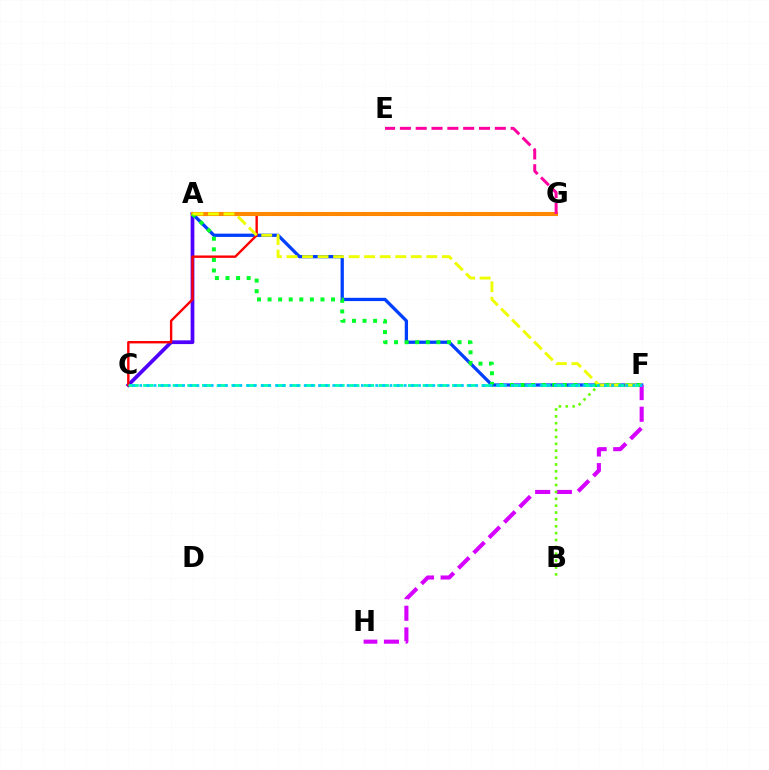{('A', 'C'): [{'color': '#4f00ff', 'line_style': 'solid', 'thickness': 2.69}], ('A', 'F'): [{'color': '#003fff', 'line_style': 'solid', 'thickness': 2.36}, {'color': '#00ff27', 'line_style': 'dotted', 'thickness': 2.87}, {'color': '#eeff00', 'line_style': 'dashed', 'thickness': 2.11}], ('C', 'G'): [{'color': '#ff0000', 'line_style': 'solid', 'thickness': 1.73}], ('A', 'G'): [{'color': '#ff8800', 'line_style': 'solid', 'thickness': 2.95}], ('C', 'F'): [{'color': '#00ffaf', 'line_style': 'dashed', 'thickness': 2.0}, {'color': '#00c7ff', 'line_style': 'dotted', 'thickness': 1.94}], ('F', 'H'): [{'color': '#d600ff', 'line_style': 'dashed', 'thickness': 2.94}], ('E', 'G'): [{'color': '#ff00a0', 'line_style': 'dashed', 'thickness': 2.15}], ('B', 'F'): [{'color': '#66ff00', 'line_style': 'dotted', 'thickness': 1.87}]}